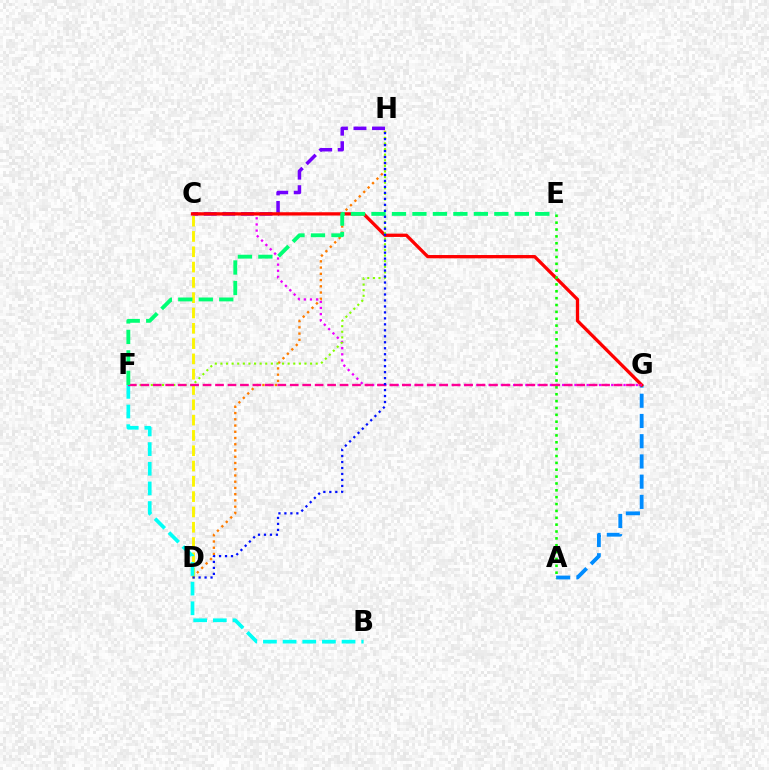{('C', 'G'): [{'color': '#ee00ff', 'line_style': 'dotted', 'thickness': 1.67}, {'color': '#ff0000', 'line_style': 'solid', 'thickness': 2.37}], ('A', 'G'): [{'color': '#008cff', 'line_style': 'dashed', 'thickness': 2.75}], ('C', 'H'): [{'color': '#7200ff', 'line_style': 'dashed', 'thickness': 2.52}], ('D', 'H'): [{'color': '#ff7c00', 'line_style': 'dotted', 'thickness': 1.7}, {'color': '#0010ff', 'line_style': 'dotted', 'thickness': 1.62}], ('C', 'D'): [{'color': '#fcf500', 'line_style': 'dashed', 'thickness': 2.08}], ('F', 'H'): [{'color': '#84ff00', 'line_style': 'dotted', 'thickness': 1.52}], ('A', 'E'): [{'color': '#08ff00', 'line_style': 'dotted', 'thickness': 1.86}], ('B', 'F'): [{'color': '#00fff6', 'line_style': 'dashed', 'thickness': 2.67}], ('F', 'G'): [{'color': '#ff0094', 'line_style': 'dashed', 'thickness': 1.69}], ('E', 'F'): [{'color': '#00ff74', 'line_style': 'dashed', 'thickness': 2.78}]}